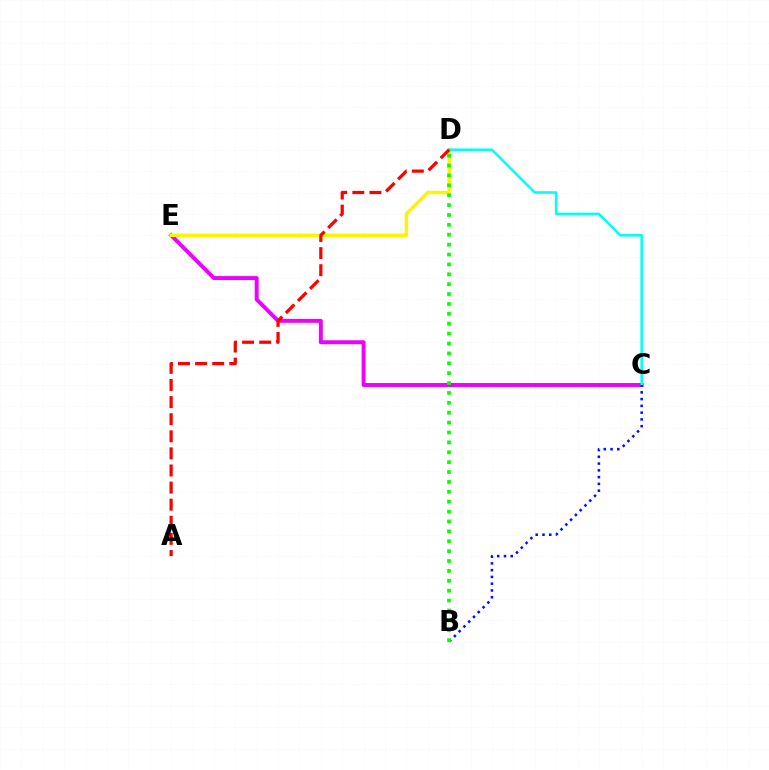{('C', 'E'): [{'color': '#ee00ff', 'line_style': 'solid', 'thickness': 2.84}], ('D', 'E'): [{'color': '#fcf500', 'line_style': 'solid', 'thickness': 2.51}], ('C', 'D'): [{'color': '#00fff6', 'line_style': 'solid', 'thickness': 1.84}], ('B', 'C'): [{'color': '#0010ff', 'line_style': 'dotted', 'thickness': 1.84}], ('B', 'D'): [{'color': '#08ff00', 'line_style': 'dotted', 'thickness': 2.69}], ('A', 'D'): [{'color': '#ff0000', 'line_style': 'dashed', 'thickness': 2.32}]}